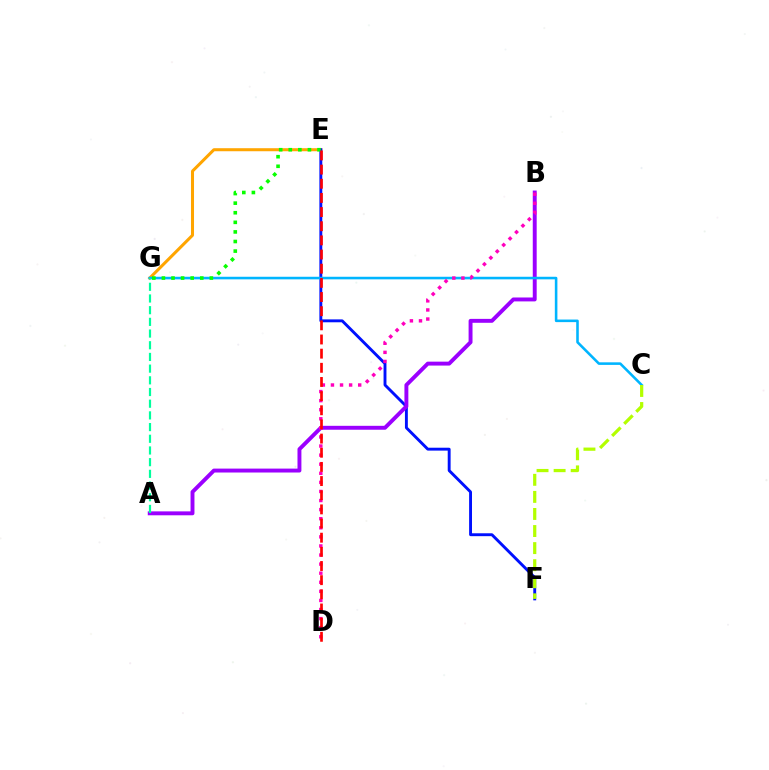{('E', 'G'): [{'color': '#ffa500', 'line_style': 'solid', 'thickness': 2.18}, {'color': '#08ff00', 'line_style': 'dotted', 'thickness': 2.61}], ('E', 'F'): [{'color': '#0010ff', 'line_style': 'solid', 'thickness': 2.08}], ('A', 'B'): [{'color': '#9b00ff', 'line_style': 'solid', 'thickness': 2.82}], ('C', 'G'): [{'color': '#00b5ff', 'line_style': 'solid', 'thickness': 1.86}], ('B', 'D'): [{'color': '#ff00bd', 'line_style': 'dotted', 'thickness': 2.47}], ('C', 'F'): [{'color': '#b3ff00', 'line_style': 'dashed', 'thickness': 2.32}], ('A', 'G'): [{'color': '#00ff9d', 'line_style': 'dashed', 'thickness': 1.59}], ('D', 'E'): [{'color': '#ff0000', 'line_style': 'dashed', 'thickness': 1.92}]}